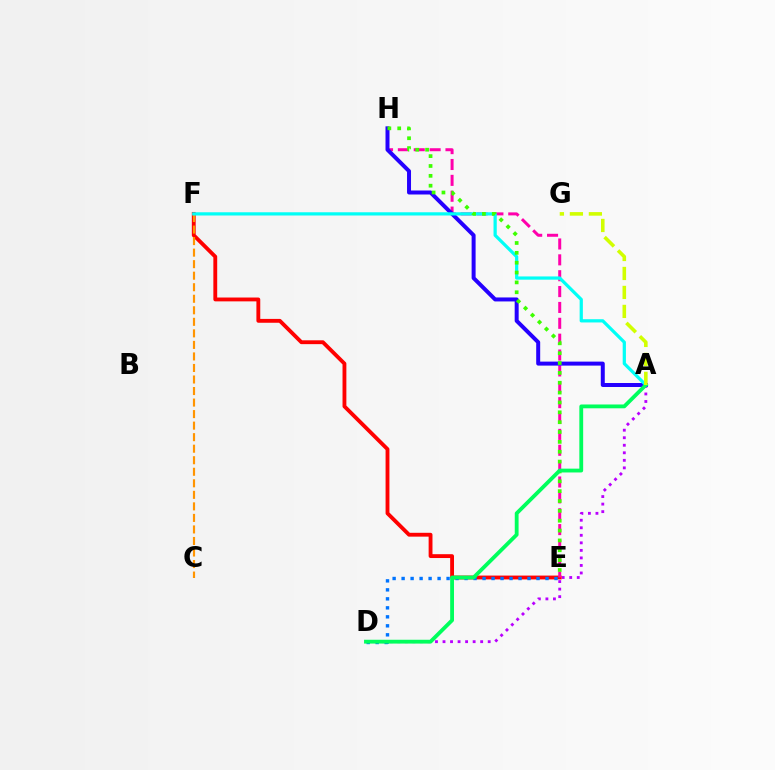{('A', 'D'): [{'color': '#b900ff', 'line_style': 'dotted', 'thickness': 2.05}, {'color': '#00ff5c', 'line_style': 'solid', 'thickness': 2.75}], ('E', 'F'): [{'color': '#ff0000', 'line_style': 'solid', 'thickness': 2.77}], ('E', 'H'): [{'color': '#ff00ac', 'line_style': 'dashed', 'thickness': 2.16}, {'color': '#3dff00', 'line_style': 'dotted', 'thickness': 2.68}], ('D', 'E'): [{'color': '#0074ff', 'line_style': 'dotted', 'thickness': 2.44}], ('A', 'H'): [{'color': '#2500ff', 'line_style': 'solid', 'thickness': 2.87}], ('C', 'F'): [{'color': '#ff9400', 'line_style': 'dashed', 'thickness': 1.57}], ('A', 'F'): [{'color': '#00fff6', 'line_style': 'solid', 'thickness': 2.33}], ('A', 'G'): [{'color': '#d1ff00', 'line_style': 'dashed', 'thickness': 2.58}]}